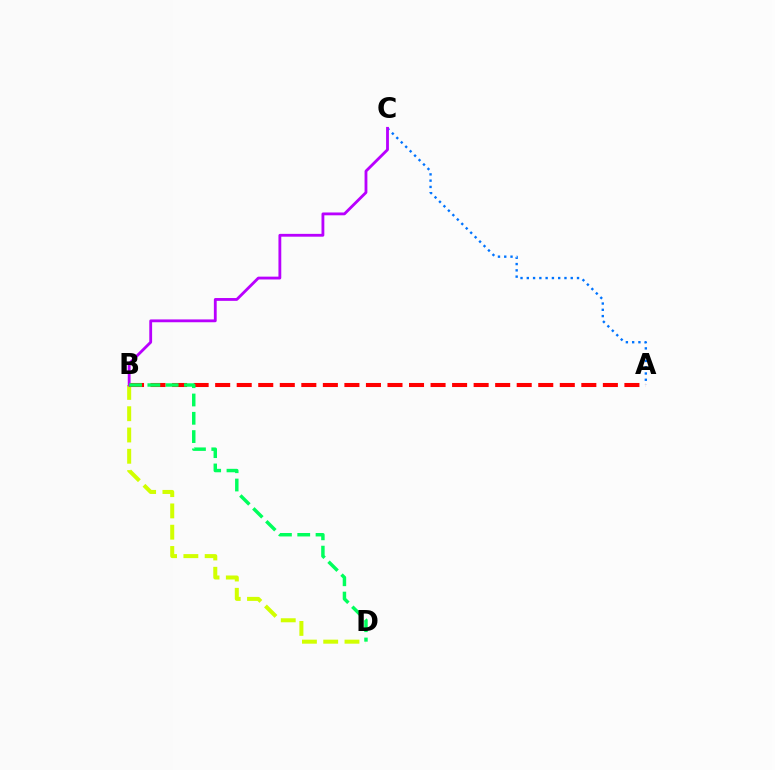{('B', 'D'): [{'color': '#d1ff00', 'line_style': 'dashed', 'thickness': 2.89}, {'color': '#00ff5c', 'line_style': 'dashed', 'thickness': 2.49}], ('A', 'C'): [{'color': '#0074ff', 'line_style': 'dotted', 'thickness': 1.71}], ('A', 'B'): [{'color': '#ff0000', 'line_style': 'dashed', 'thickness': 2.93}], ('B', 'C'): [{'color': '#b900ff', 'line_style': 'solid', 'thickness': 2.03}]}